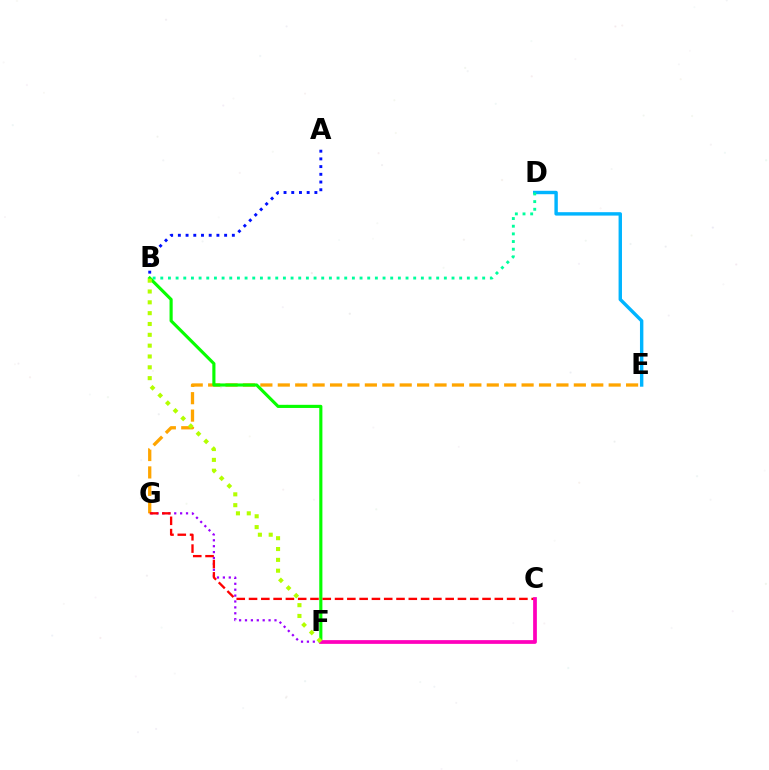{('D', 'E'): [{'color': '#00b5ff', 'line_style': 'solid', 'thickness': 2.45}], ('E', 'G'): [{'color': '#ffa500', 'line_style': 'dashed', 'thickness': 2.37}], ('B', 'D'): [{'color': '#00ff9d', 'line_style': 'dotted', 'thickness': 2.08}], ('B', 'F'): [{'color': '#08ff00', 'line_style': 'solid', 'thickness': 2.26}, {'color': '#b3ff00', 'line_style': 'dotted', 'thickness': 2.94}], ('F', 'G'): [{'color': '#9b00ff', 'line_style': 'dotted', 'thickness': 1.6}], ('A', 'B'): [{'color': '#0010ff', 'line_style': 'dotted', 'thickness': 2.1}], ('C', 'G'): [{'color': '#ff0000', 'line_style': 'dashed', 'thickness': 1.67}], ('C', 'F'): [{'color': '#ff00bd', 'line_style': 'solid', 'thickness': 2.69}]}